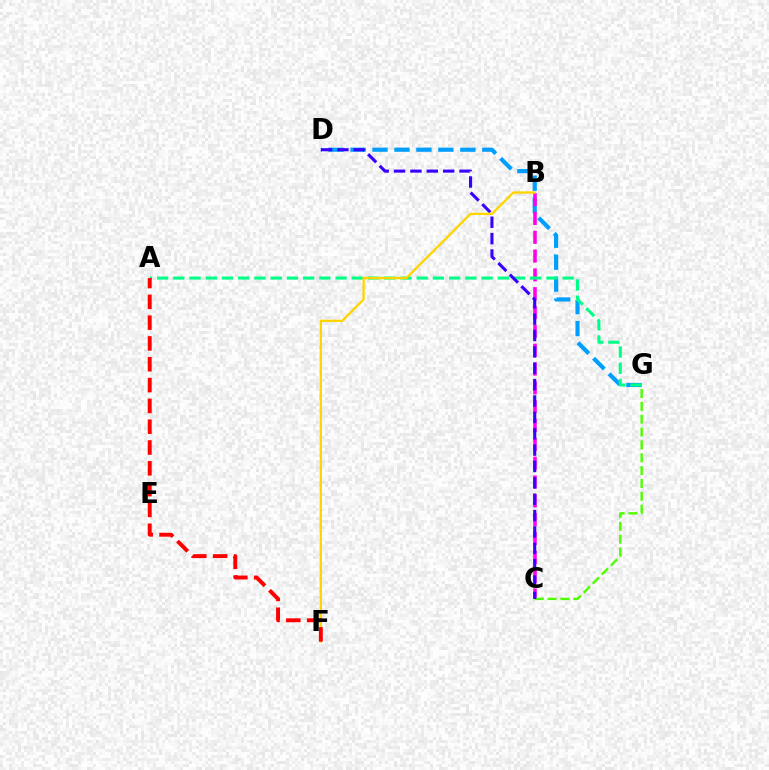{('D', 'G'): [{'color': '#009eff', 'line_style': 'dashed', 'thickness': 2.98}], ('B', 'C'): [{'color': '#ff00ed', 'line_style': 'dashed', 'thickness': 2.56}], ('C', 'G'): [{'color': '#4fff00', 'line_style': 'dashed', 'thickness': 1.75}], ('A', 'G'): [{'color': '#00ff86', 'line_style': 'dashed', 'thickness': 2.2}], ('C', 'D'): [{'color': '#3700ff', 'line_style': 'dashed', 'thickness': 2.22}], ('B', 'F'): [{'color': '#ffd500', 'line_style': 'solid', 'thickness': 1.68}], ('A', 'F'): [{'color': '#ff0000', 'line_style': 'dashed', 'thickness': 2.83}]}